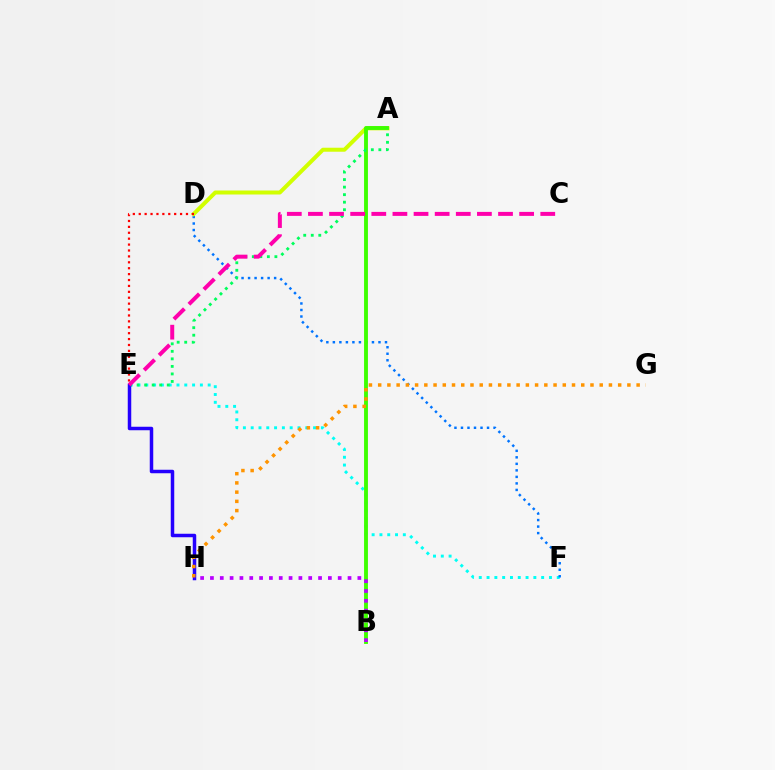{('E', 'F'): [{'color': '#00fff6', 'line_style': 'dotted', 'thickness': 2.12}], ('D', 'F'): [{'color': '#0074ff', 'line_style': 'dotted', 'thickness': 1.77}], ('A', 'D'): [{'color': '#d1ff00', 'line_style': 'solid', 'thickness': 2.88}], ('A', 'B'): [{'color': '#3dff00', 'line_style': 'solid', 'thickness': 2.79}], ('A', 'E'): [{'color': '#00ff5c', 'line_style': 'dotted', 'thickness': 2.05}], ('D', 'E'): [{'color': '#ff0000', 'line_style': 'dotted', 'thickness': 1.6}], ('E', 'H'): [{'color': '#2500ff', 'line_style': 'solid', 'thickness': 2.52}], ('G', 'H'): [{'color': '#ff9400', 'line_style': 'dotted', 'thickness': 2.51}], ('C', 'E'): [{'color': '#ff00ac', 'line_style': 'dashed', 'thickness': 2.87}], ('B', 'H'): [{'color': '#b900ff', 'line_style': 'dotted', 'thickness': 2.67}]}